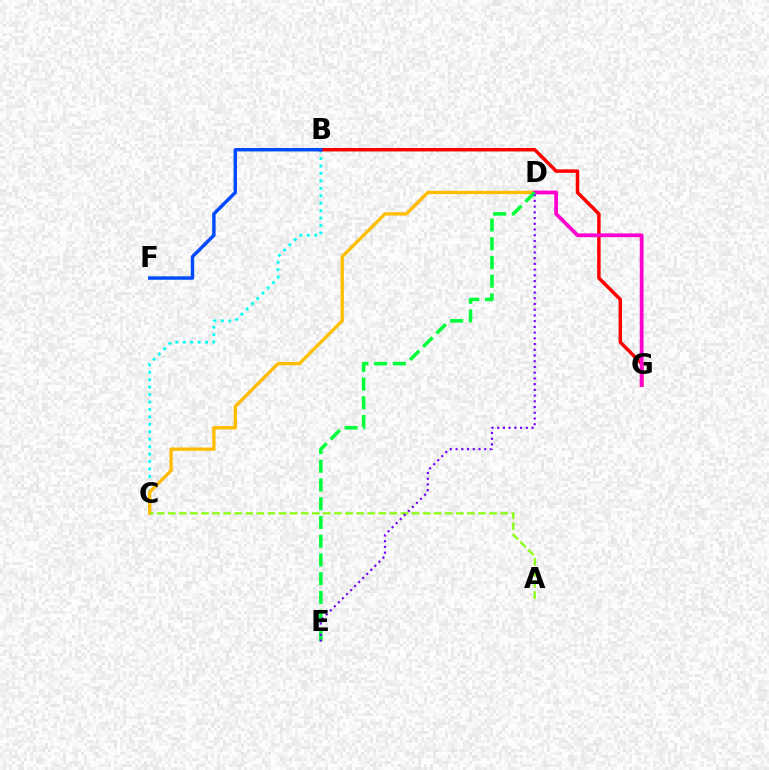{('B', 'C'): [{'color': '#00fff6', 'line_style': 'dotted', 'thickness': 2.02}], ('C', 'D'): [{'color': '#ffbd00', 'line_style': 'solid', 'thickness': 2.41}], ('B', 'G'): [{'color': '#ff0000', 'line_style': 'solid', 'thickness': 2.5}], ('B', 'F'): [{'color': '#004bff', 'line_style': 'solid', 'thickness': 2.47}], ('D', 'G'): [{'color': '#ff00cf', 'line_style': 'solid', 'thickness': 2.71}], ('D', 'E'): [{'color': '#00ff39', 'line_style': 'dashed', 'thickness': 2.55}, {'color': '#7200ff', 'line_style': 'dotted', 'thickness': 1.56}], ('A', 'C'): [{'color': '#84ff00', 'line_style': 'dashed', 'thickness': 1.51}]}